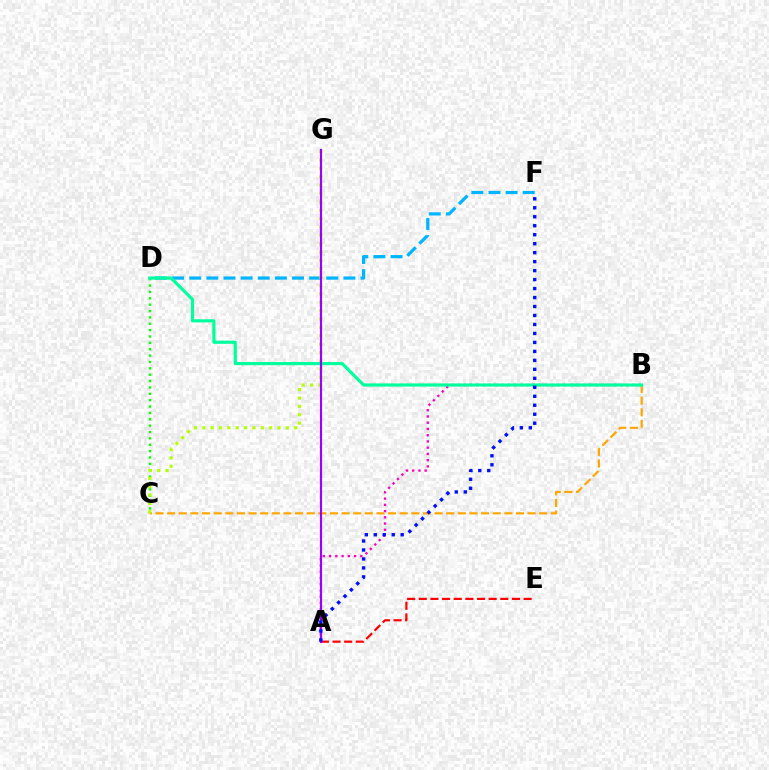{('C', 'D'): [{'color': '#08ff00', 'line_style': 'dotted', 'thickness': 1.73}], ('A', 'B'): [{'color': '#ff00bd', 'line_style': 'dotted', 'thickness': 1.7}], ('D', 'F'): [{'color': '#00b5ff', 'line_style': 'dashed', 'thickness': 2.33}], ('A', 'E'): [{'color': '#ff0000', 'line_style': 'dashed', 'thickness': 1.58}], ('B', 'C'): [{'color': '#ffa500', 'line_style': 'dashed', 'thickness': 1.58}], ('C', 'G'): [{'color': '#b3ff00', 'line_style': 'dotted', 'thickness': 2.27}], ('B', 'D'): [{'color': '#00ff9d', 'line_style': 'solid', 'thickness': 2.26}], ('A', 'G'): [{'color': '#9b00ff', 'line_style': 'solid', 'thickness': 1.56}], ('A', 'F'): [{'color': '#0010ff', 'line_style': 'dotted', 'thickness': 2.44}]}